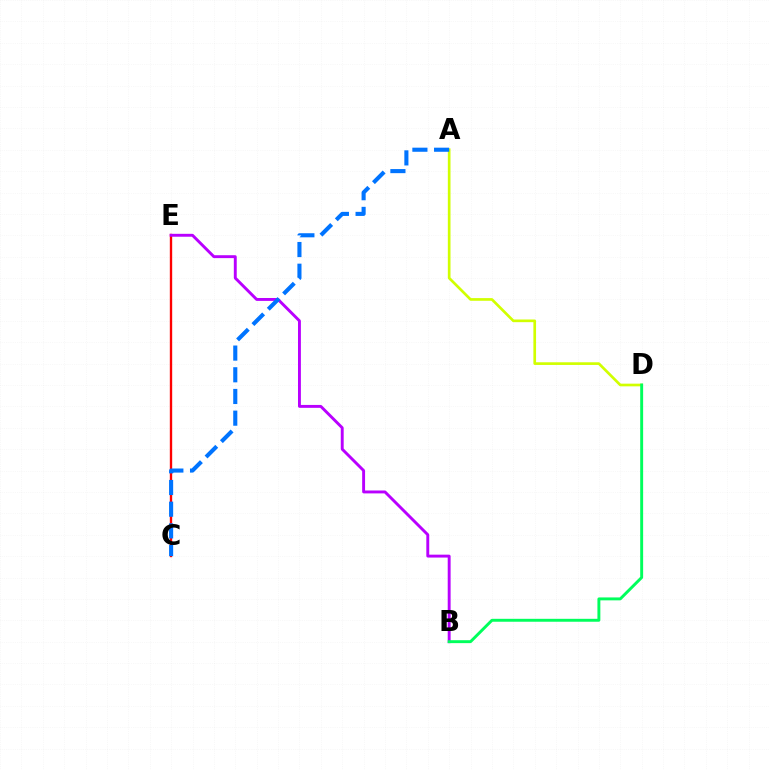{('A', 'D'): [{'color': '#d1ff00', 'line_style': 'solid', 'thickness': 1.93}], ('C', 'E'): [{'color': '#ff0000', 'line_style': 'solid', 'thickness': 1.7}], ('B', 'E'): [{'color': '#b900ff', 'line_style': 'solid', 'thickness': 2.09}], ('A', 'C'): [{'color': '#0074ff', 'line_style': 'dashed', 'thickness': 2.95}], ('B', 'D'): [{'color': '#00ff5c', 'line_style': 'solid', 'thickness': 2.1}]}